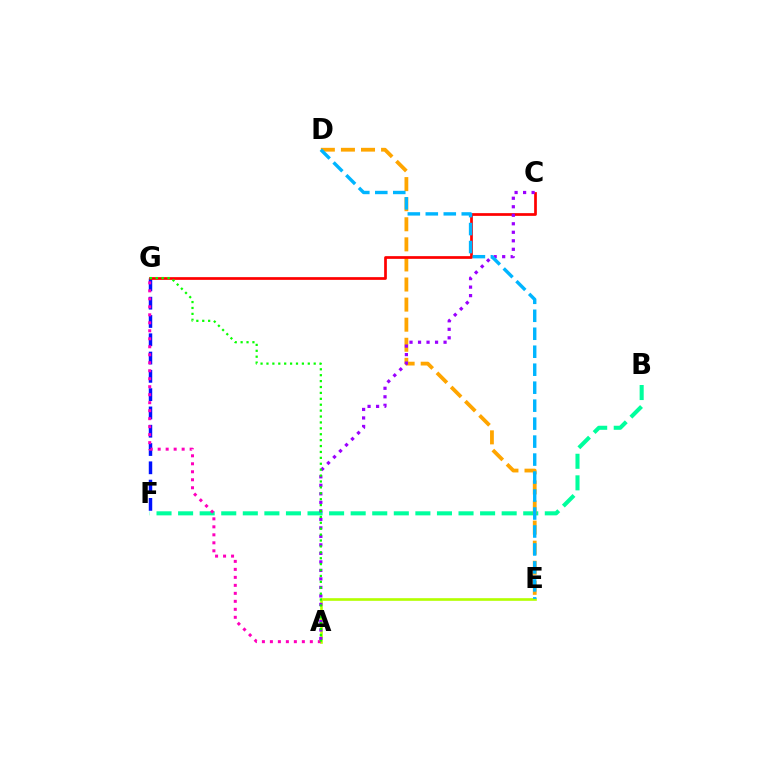{('B', 'F'): [{'color': '#00ff9d', 'line_style': 'dashed', 'thickness': 2.93}], ('F', 'G'): [{'color': '#0010ff', 'line_style': 'dashed', 'thickness': 2.48}], ('D', 'E'): [{'color': '#ffa500', 'line_style': 'dashed', 'thickness': 2.73}, {'color': '#00b5ff', 'line_style': 'dashed', 'thickness': 2.44}], ('C', 'G'): [{'color': '#ff0000', 'line_style': 'solid', 'thickness': 1.96}], ('A', 'E'): [{'color': '#b3ff00', 'line_style': 'solid', 'thickness': 1.9}], ('A', 'C'): [{'color': '#9b00ff', 'line_style': 'dotted', 'thickness': 2.31}], ('A', 'G'): [{'color': '#ff00bd', 'line_style': 'dotted', 'thickness': 2.17}, {'color': '#08ff00', 'line_style': 'dotted', 'thickness': 1.6}]}